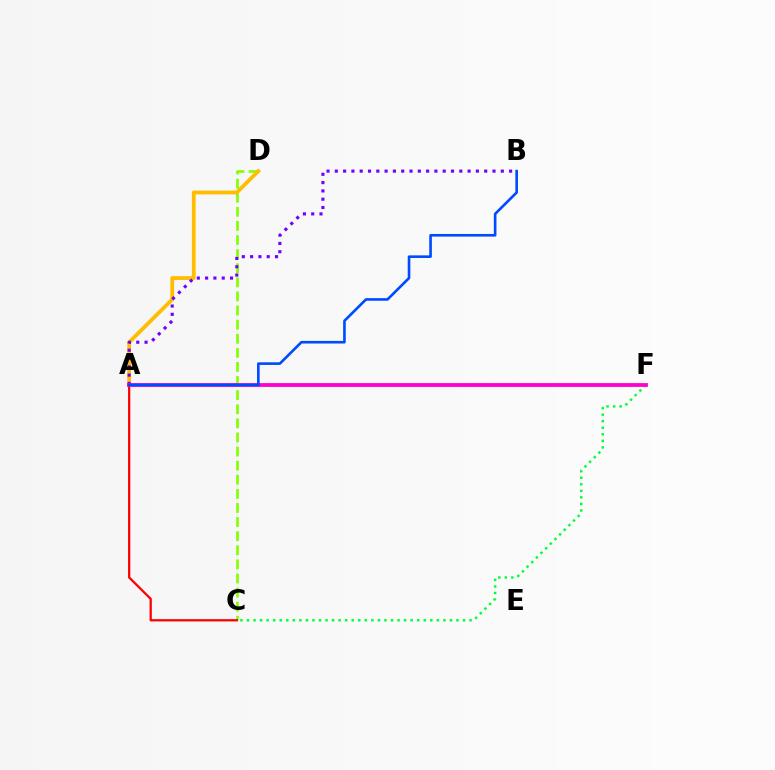{('C', 'D'): [{'color': '#84ff00', 'line_style': 'dashed', 'thickness': 1.92}], ('A', 'D'): [{'color': '#ffbd00', 'line_style': 'solid', 'thickness': 2.73}], ('A', 'F'): [{'color': '#00fff6', 'line_style': 'dashed', 'thickness': 1.6}, {'color': '#ff00cf', 'line_style': 'solid', 'thickness': 2.74}], ('C', 'F'): [{'color': '#00ff39', 'line_style': 'dotted', 'thickness': 1.78}], ('A', 'C'): [{'color': '#ff0000', 'line_style': 'solid', 'thickness': 1.63}], ('A', 'B'): [{'color': '#7200ff', 'line_style': 'dotted', 'thickness': 2.25}, {'color': '#004bff', 'line_style': 'solid', 'thickness': 1.89}]}